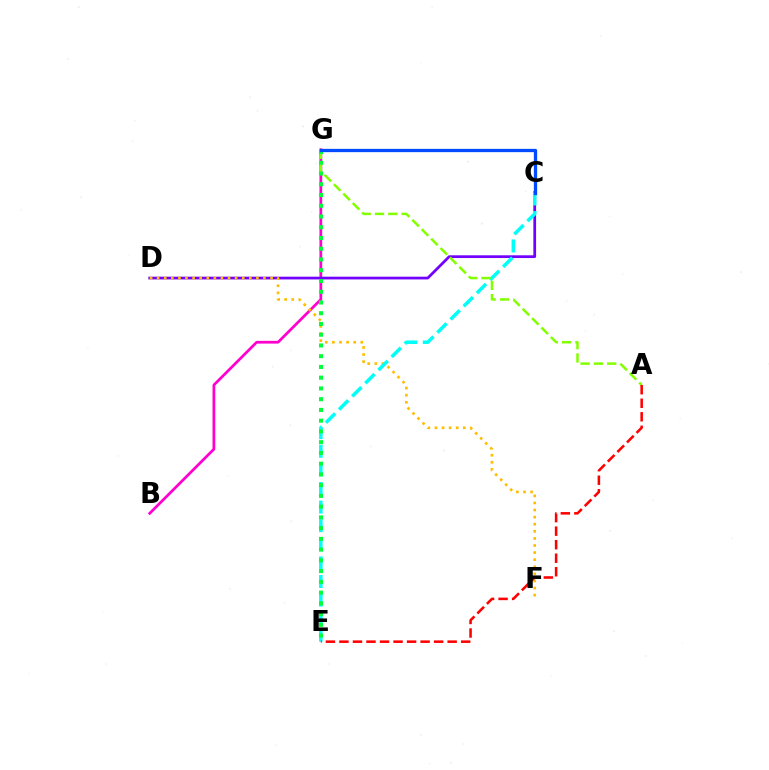{('B', 'G'): [{'color': '#ff00cf', 'line_style': 'solid', 'thickness': 1.97}], ('C', 'D'): [{'color': '#7200ff', 'line_style': 'solid', 'thickness': 1.98}], ('D', 'F'): [{'color': '#ffbd00', 'line_style': 'dotted', 'thickness': 1.93}], ('C', 'E'): [{'color': '#00fff6', 'line_style': 'dashed', 'thickness': 2.53}], ('A', 'G'): [{'color': '#84ff00', 'line_style': 'dashed', 'thickness': 1.81}], ('A', 'E'): [{'color': '#ff0000', 'line_style': 'dashed', 'thickness': 1.84}], ('E', 'G'): [{'color': '#00ff39', 'line_style': 'dotted', 'thickness': 2.92}], ('C', 'G'): [{'color': '#004bff', 'line_style': 'solid', 'thickness': 2.37}]}